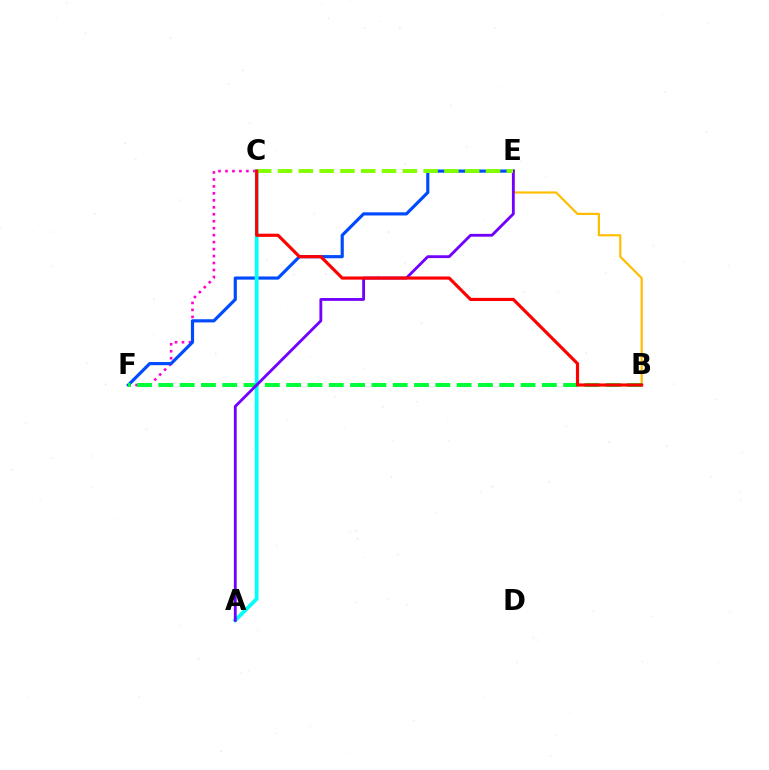{('C', 'F'): [{'color': '#ff00cf', 'line_style': 'dotted', 'thickness': 1.89}], ('E', 'F'): [{'color': '#004bff', 'line_style': 'solid', 'thickness': 2.28}], ('B', 'E'): [{'color': '#ffbd00', 'line_style': 'solid', 'thickness': 1.57}], ('B', 'F'): [{'color': '#00ff39', 'line_style': 'dashed', 'thickness': 2.89}], ('A', 'C'): [{'color': '#00fff6', 'line_style': 'solid', 'thickness': 2.7}], ('A', 'E'): [{'color': '#7200ff', 'line_style': 'solid', 'thickness': 2.04}], ('C', 'E'): [{'color': '#84ff00', 'line_style': 'dashed', 'thickness': 2.82}], ('B', 'C'): [{'color': '#ff0000', 'line_style': 'solid', 'thickness': 2.27}]}